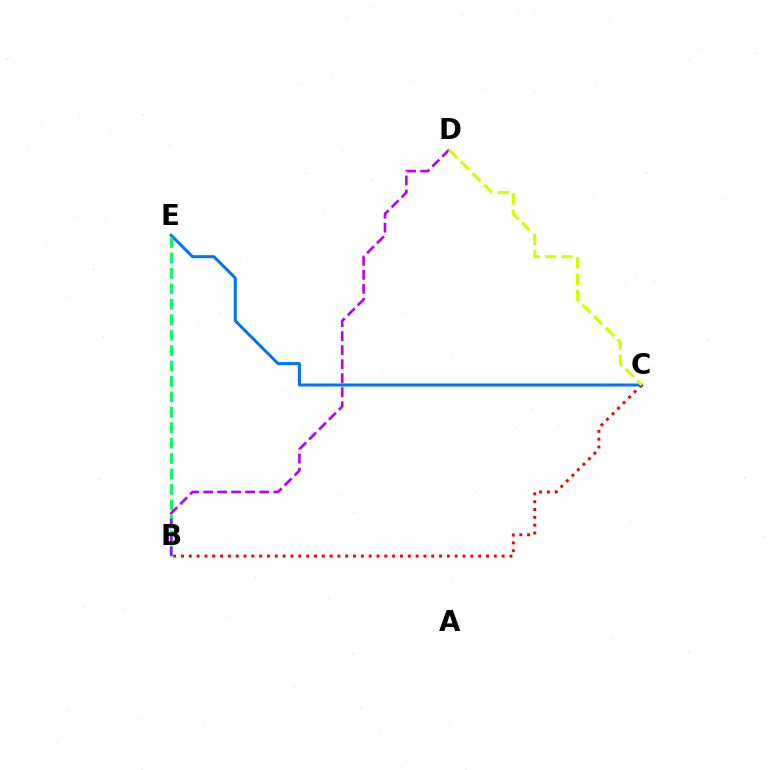{('C', 'E'): [{'color': '#0074ff', 'line_style': 'solid', 'thickness': 2.18}], ('B', 'E'): [{'color': '#00ff5c', 'line_style': 'dashed', 'thickness': 2.1}], ('B', 'C'): [{'color': '#ff0000', 'line_style': 'dotted', 'thickness': 2.12}], ('B', 'D'): [{'color': '#b900ff', 'line_style': 'dashed', 'thickness': 1.9}], ('C', 'D'): [{'color': '#d1ff00', 'line_style': 'dashed', 'thickness': 2.24}]}